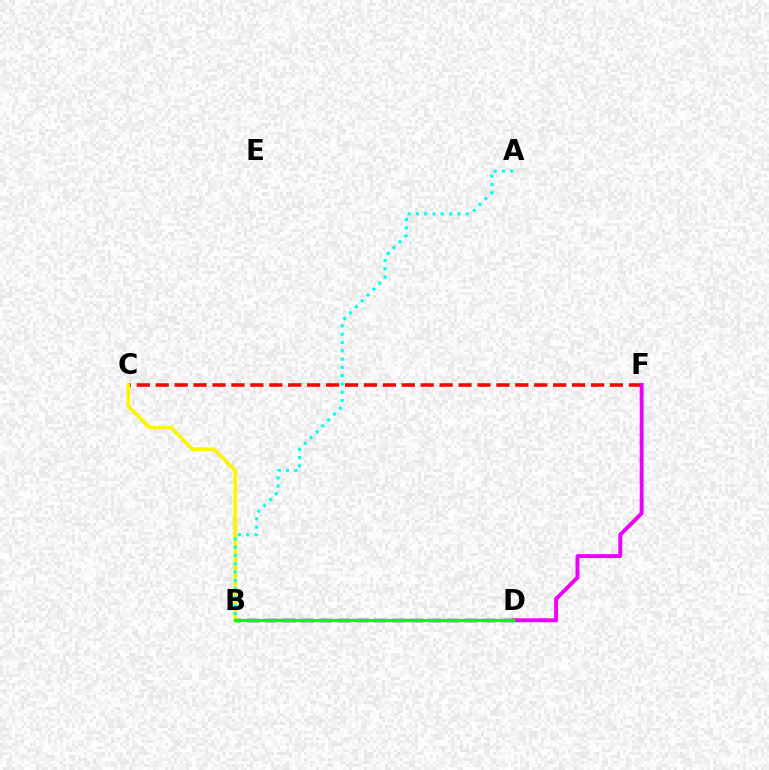{('C', 'F'): [{'color': '#ff0000', 'line_style': 'dashed', 'thickness': 2.57}], ('B', 'C'): [{'color': '#fcf500', 'line_style': 'solid', 'thickness': 2.59}], ('B', 'D'): [{'color': '#0010ff', 'line_style': 'dashed', 'thickness': 2.46}, {'color': '#08ff00', 'line_style': 'solid', 'thickness': 2.34}], ('D', 'F'): [{'color': '#ee00ff', 'line_style': 'solid', 'thickness': 2.81}], ('A', 'B'): [{'color': '#00fff6', 'line_style': 'dotted', 'thickness': 2.26}]}